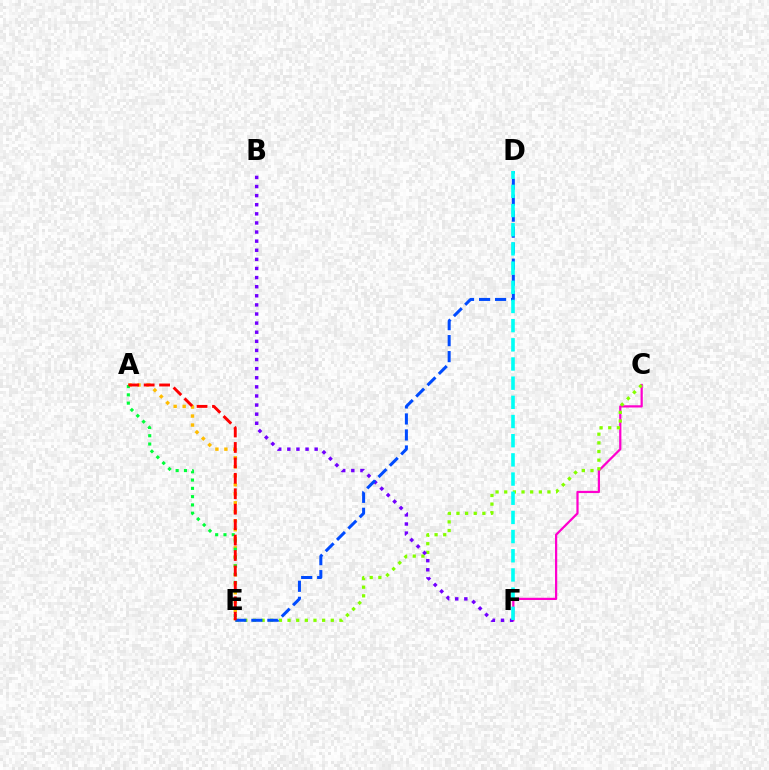{('C', 'F'): [{'color': '#ff00cf', 'line_style': 'solid', 'thickness': 1.61}], ('C', 'E'): [{'color': '#84ff00', 'line_style': 'dotted', 'thickness': 2.35}], ('A', 'E'): [{'color': '#ffbd00', 'line_style': 'dotted', 'thickness': 2.44}, {'color': '#00ff39', 'line_style': 'dotted', 'thickness': 2.25}, {'color': '#ff0000', 'line_style': 'dashed', 'thickness': 2.1}], ('B', 'F'): [{'color': '#7200ff', 'line_style': 'dotted', 'thickness': 2.47}], ('D', 'E'): [{'color': '#004bff', 'line_style': 'dashed', 'thickness': 2.18}], ('D', 'F'): [{'color': '#00fff6', 'line_style': 'dashed', 'thickness': 2.61}]}